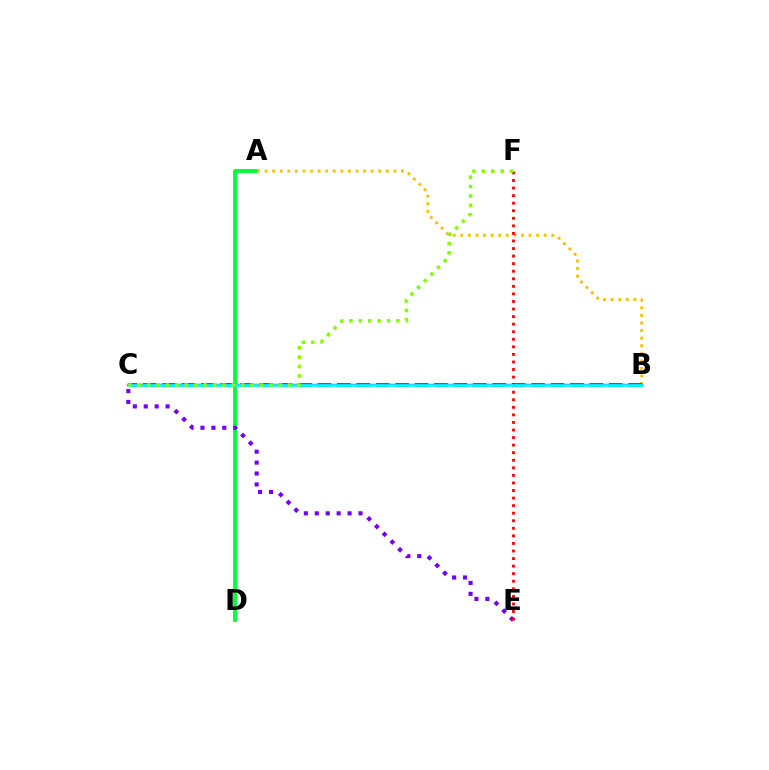{('A', 'D'): [{'color': '#00ff39', 'line_style': 'solid', 'thickness': 2.79}], ('C', 'E'): [{'color': '#7200ff', 'line_style': 'dotted', 'thickness': 2.97}], ('A', 'B'): [{'color': '#ffbd00', 'line_style': 'dotted', 'thickness': 2.06}], ('B', 'C'): [{'color': '#ff00cf', 'line_style': 'solid', 'thickness': 1.75}, {'color': '#004bff', 'line_style': 'dashed', 'thickness': 2.64}, {'color': '#00fff6', 'line_style': 'solid', 'thickness': 1.91}], ('E', 'F'): [{'color': '#ff0000', 'line_style': 'dotted', 'thickness': 2.05}], ('C', 'F'): [{'color': '#84ff00', 'line_style': 'dotted', 'thickness': 2.56}]}